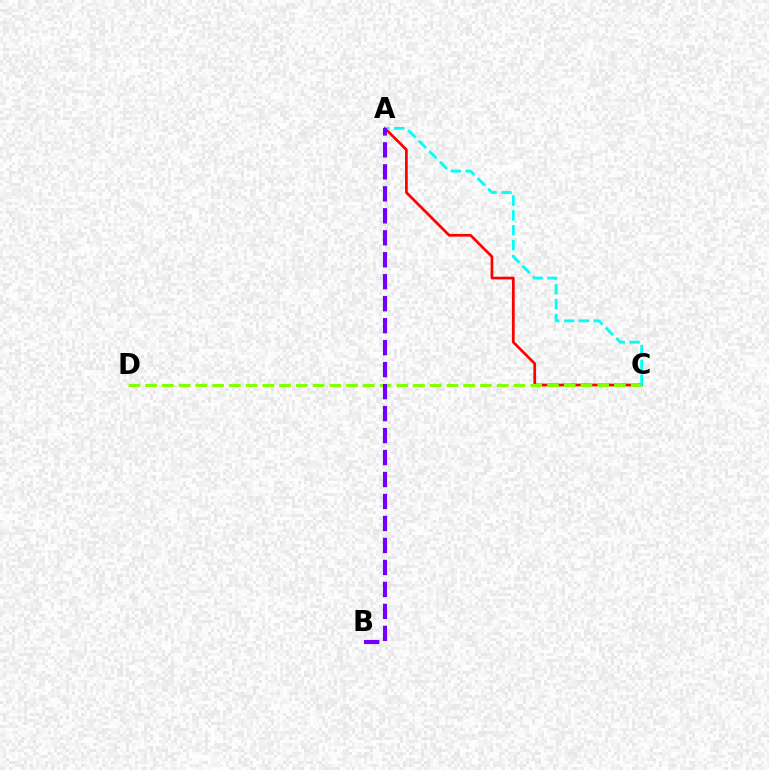{('A', 'C'): [{'color': '#ff0000', 'line_style': 'solid', 'thickness': 1.96}, {'color': '#00fff6', 'line_style': 'dashed', 'thickness': 2.02}], ('C', 'D'): [{'color': '#84ff00', 'line_style': 'dashed', 'thickness': 2.27}], ('A', 'B'): [{'color': '#7200ff', 'line_style': 'dashed', 'thickness': 2.99}]}